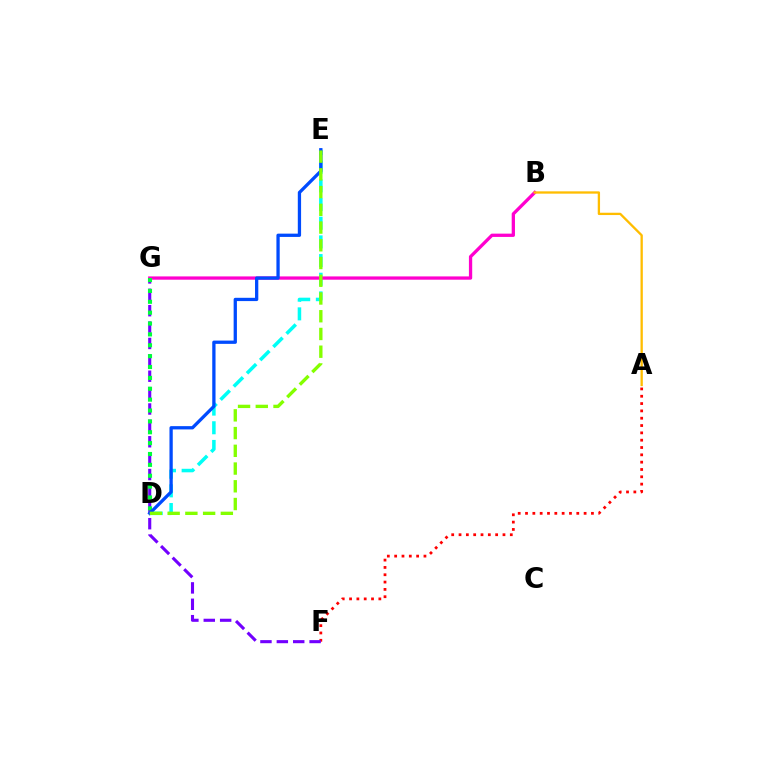{('D', 'E'): [{'color': '#00fff6', 'line_style': 'dashed', 'thickness': 2.54}, {'color': '#004bff', 'line_style': 'solid', 'thickness': 2.36}, {'color': '#84ff00', 'line_style': 'dashed', 'thickness': 2.41}], ('A', 'F'): [{'color': '#ff0000', 'line_style': 'dotted', 'thickness': 1.99}], ('F', 'G'): [{'color': '#7200ff', 'line_style': 'dashed', 'thickness': 2.23}], ('B', 'G'): [{'color': '#ff00cf', 'line_style': 'solid', 'thickness': 2.36}], ('D', 'G'): [{'color': '#00ff39', 'line_style': 'dotted', 'thickness': 2.95}], ('A', 'B'): [{'color': '#ffbd00', 'line_style': 'solid', 'thickness': 1.66}]}